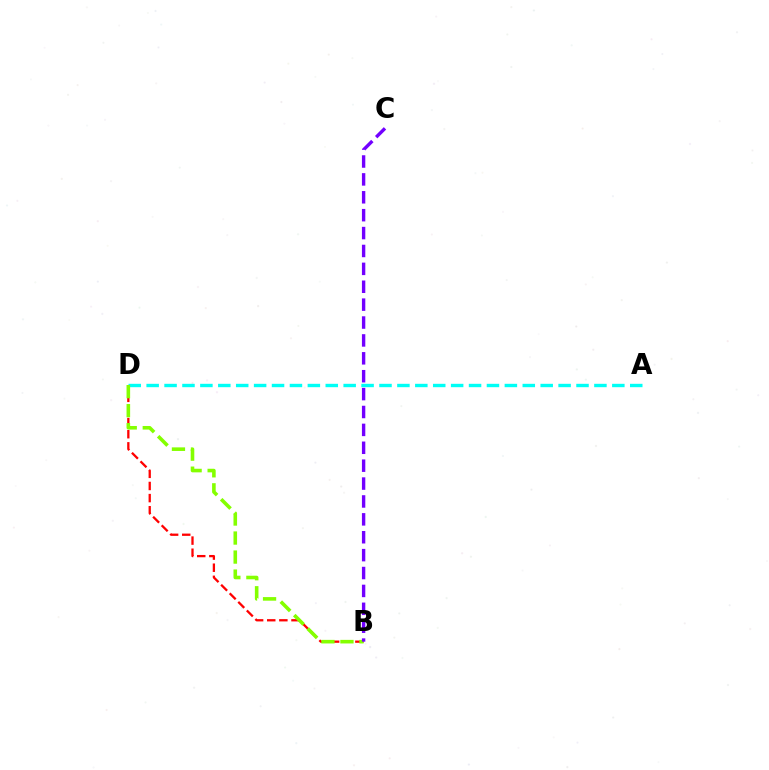{('A', 'D'): [{'color': '#00fff6', 'line_style': 'dashed', 'thickness': 2.43}], ('B', 'D'): [{'color': '#ff0000', 'line_style': 'dashed', 'thickness': 1.65}, {'color': '#84ff00', 'line_style': 'dashed', 'thickness': 2.58}], ('B', 'C'): [{'color': '#7200ff', 'line_style': 'dashed', 'thickness': 2.43}]}